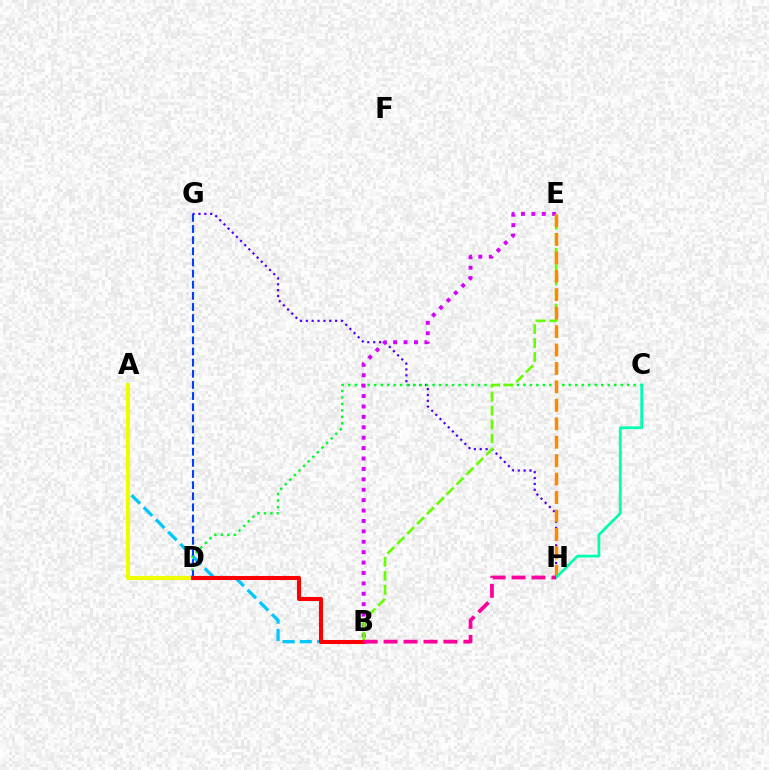{('G', 'H'): [{'color': '#4f00ff', 'line_style': 'dotted', 'thickness': 1.59}], ('A', 'B'): [{'color': '#00c7ff', 'line_style': 'dashed', 'thickness': 2.34}], ('C', 'D'): [{'color': '#00ff27', 'line_style': 'dotted', 'thickness': 1.76}], ('B', 'E'): [{'color': '#d600ff', 'line_style': 'dotted', 'thickness': 2.83}, {'color': '#66ff00', 'line_style': 'dashed', 'thickness': 1.9}], ('E', 'H'): [{'color': '#ff8800', 'line_style': 'dashed', 'thickness': 2.5}], ('D', 'G'): [{'color': '#003fff', 'line_style': 'dashed', 'thickness': 1.51}], ('A', 'D'): [{'color': '#eeff00', 'line_style': 'solid', 'thickness': 2.97}], ('C', 'H'): [{'color': '#00ffaf', 'line_style': 'solid', 'thickness': 1.99}], ('B', 'D'): [{'color': '#ff0000', 'line_style': 'solid', 'thickness': 2.93}], ('B', 'H'): [{'color': '#ff00a0', 'line_style': 'dashed', 'thickness': 2.71}]}